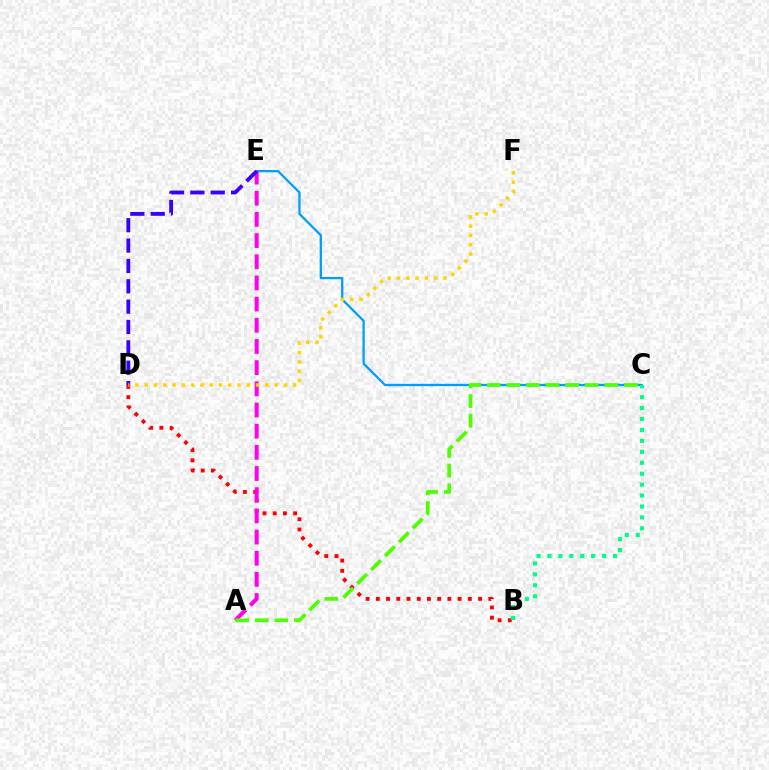{('B', 'D'): [{'color': '#ff0000', 'line_style': 'dotted', 'thickness': 2.78}], ('C', 'E'): [{'color': '#009eff', 'line_style': 'solid', 'thickness': 1.64}], ('A', 'E'): [{'color': '#ff00ed', 'line_style': 'dashed', 'thickness': 2.88}], ('D', 'E'): [{'color': '#3700ff', 'line_style': 'dashed', 'thickness': 2.76}], ('A', 'C'): [{'color': '#4fff00', 'line_style': 'dashed', 'thickness': 2.66}], ('B', 'C'): [{'color': '#00ff86', 'line_style': 'dotted', 'thickness': 2.97}], ('D', 'F'): [{'color': '#ffd500', 'line_style': 'dotted', 'thickness': 2.52}]}